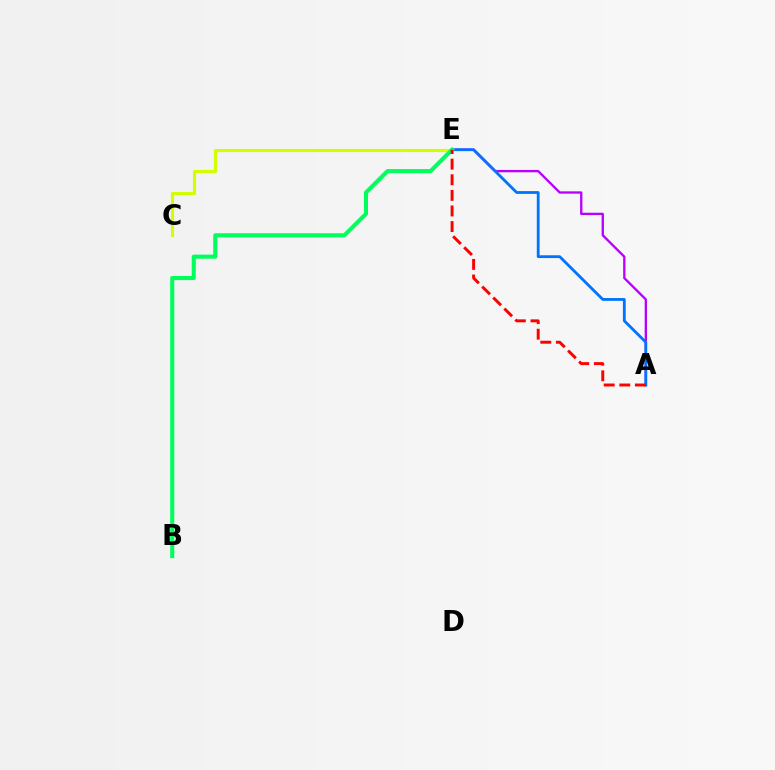{('A', 'E'): [{'color': '#b900ff', 'line_style': 'solid', 'thickness': 1.67}, {'color': '#0074ff', 'line_style': 'solid', 'thickness': 2.02}, {'color': '#ff0000', 'line_style': 'dashed', 'thickness': 2.12}], ('C', 'E'): [{'color': '#d1ff00', 'line_style': 'solid', 'thickness': 2.27}], ('B', 'E'): [{'color': '#00ff5c', 'line_style': 'solid', 'thickness': 2.94}]}